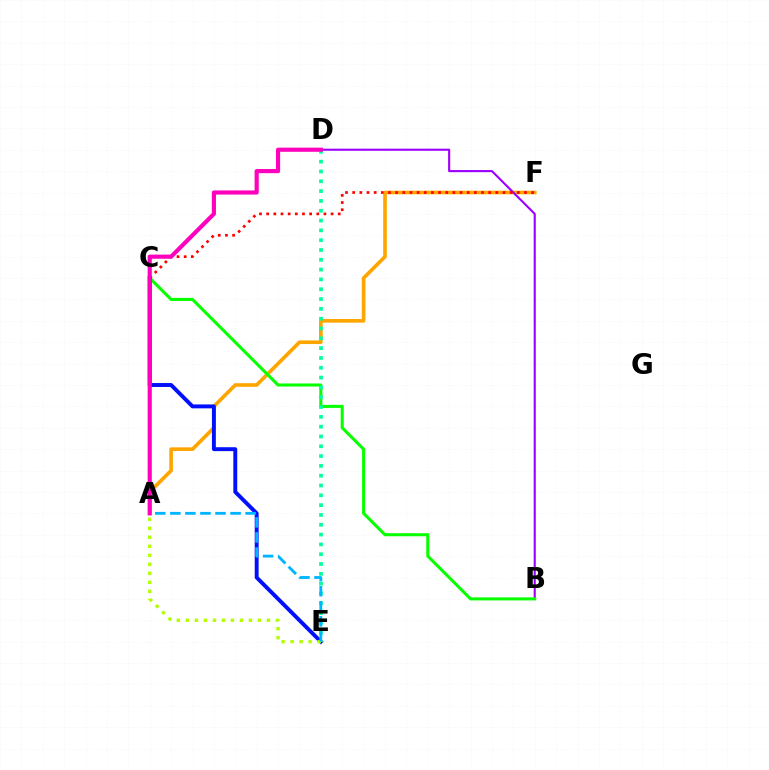{('A', 'F'): [{'color': '#ffa500', 'line_style': 'solid', 'thickness': 2.62}], ('B', 'D'): [{'color': '#9b00ff', 'line_style': 'solid', 'thickness': 1.52}], ('B', 'C'): [{'color': '#08ff00', 'line_style': 'solid', 'thickness': 2.2}], ('C', 'F'): [{'color': '#ff0000', 'line_style': 'dotted', 'thickness': 1.95}], ('C', 'E'): [{'color': '#0010ff', 'line_style': 'solid', 'thickness': 2.82}], ('D', 'E'): [{'color': '#00ff9d', 'line_style': 'dotted', 'thickness': 2.67}], ('A', 'E'): [{'color': '#b3ff00', 'line_style': 'dotted', 'thickness': 2.45}, {'color': '#00b5ff', 'line_style': 'dashed', 'thickness': 2.05}], ('A', 'D'): [{'color': '#ff00bd', 'line_style': 'solid', 'thickness': 2.98}]}